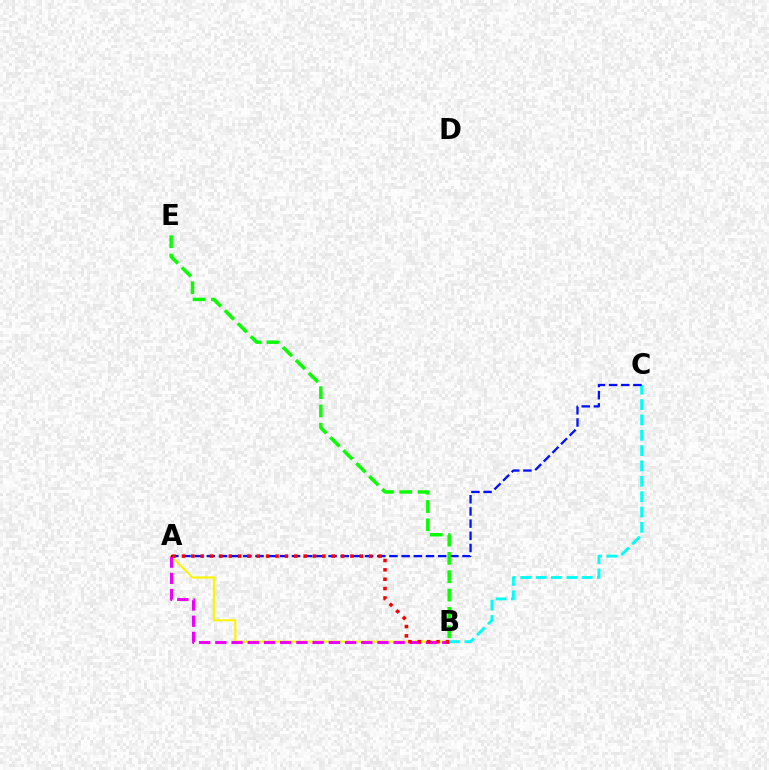{('A', 'B'): [{'color': '#fcf500', 'line_style': 'solid', 'thickness': 1.53}, {'color': '#ee00ff', 'line_style': 'dashed', 'thickness': 2.2}, {'color': '#ff0000', 'line_style': 'dotted', 'thickness': 2.54}], ('B', 'C'): [{'color': '#00fff6', 'line_style': 'dashed', 'thickness': 2.09}], ('A', 'C'): [{'color': '#0010ff', 'line_style': 'dashed', 'thickness': 1.65}], ('B', 'E'): [{'color': '#08ff00', 'line_style': 'dashed', 'thickness': 2.49}]}